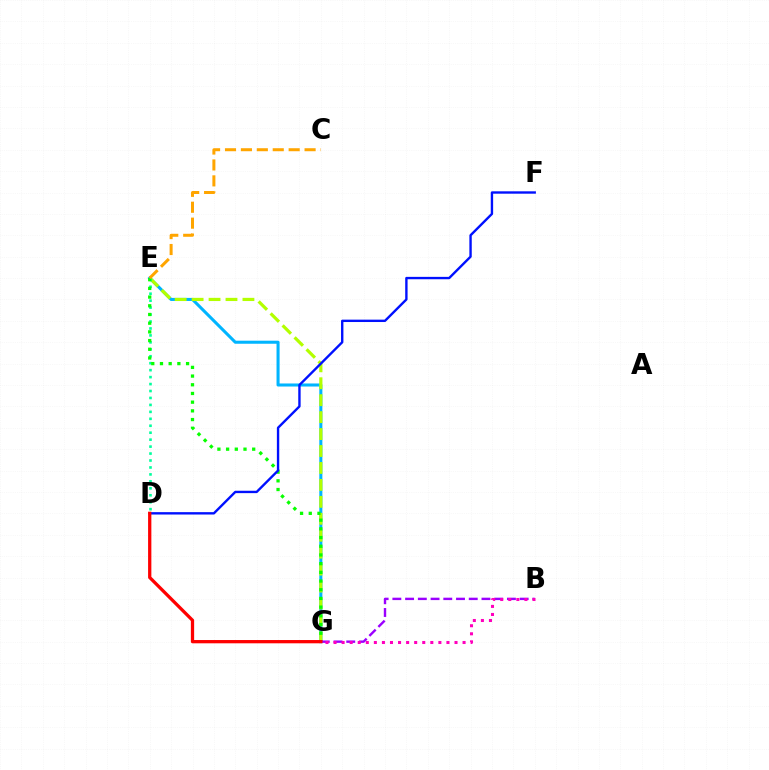{('E', 'G'): [{'color': '#00b5ff', 'line_style': 'solid', 'thickness': 2.2}, {'color': '#b3ff00', 'line_style': 'dashed', 'thickness': 2.3}, {'color': '#08ff00', 'line_style': 'dotted', 'thickness': 2.36}], ('D', 'E'): [{'color': '#00ff9d', 'line_style': 'dotted', 'thickness': 1.89}], ('D', 'F'): [{'color': '#0010ff', 'line_style': 'solid', 'thickness': 1.71}], ('C', 'E'): [{'color': '#ffa500', 'line_style': 'dashed', 'thickness': 2.16}], ('B', 'G'): [{'color': '#9b00ff', 'line_style': 'dashed', 'thickness': 1.73}, {'color': '#ff00bd', 'line_style': 'dotted', 'thickness': 2.19}], ('D', 'G'): [{'color': '#ff0000', 'line_style': 'solid', 'thickness': 2.36}]}